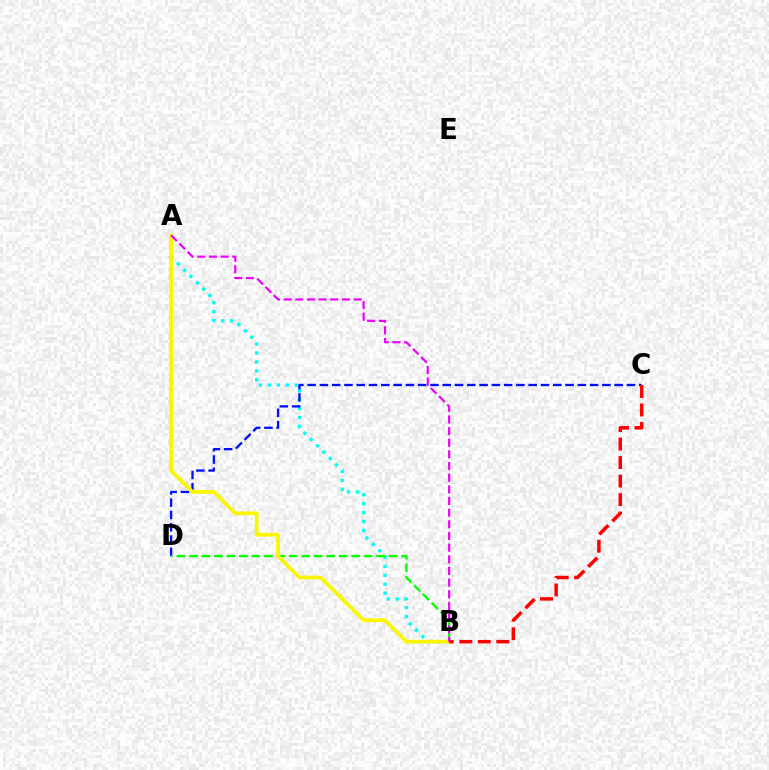{('A', 'B'): [{'color': '#00fff6', 'line_style': 'dotted', 'thickness': 2.43}, {'color': '#fcf500', 'line_style': 'solid', 'thickness': 2.7}, {'color': '#ee00ff', 'line_style': 'dashed', 'thickness': 1.58}], ('C', 'D'): [{'color': '#0010ff', 'line_style': 'dashed', 'thickness': 1.67}], ('B', 'D'): [{'color': '#08ff00', 'line_style': 'dashed', 'thickness': 1.69}], ('B', 'C'): [{'color': '#ff0000', 'line_style': 'dashed', 'thickness': 2.51}]}